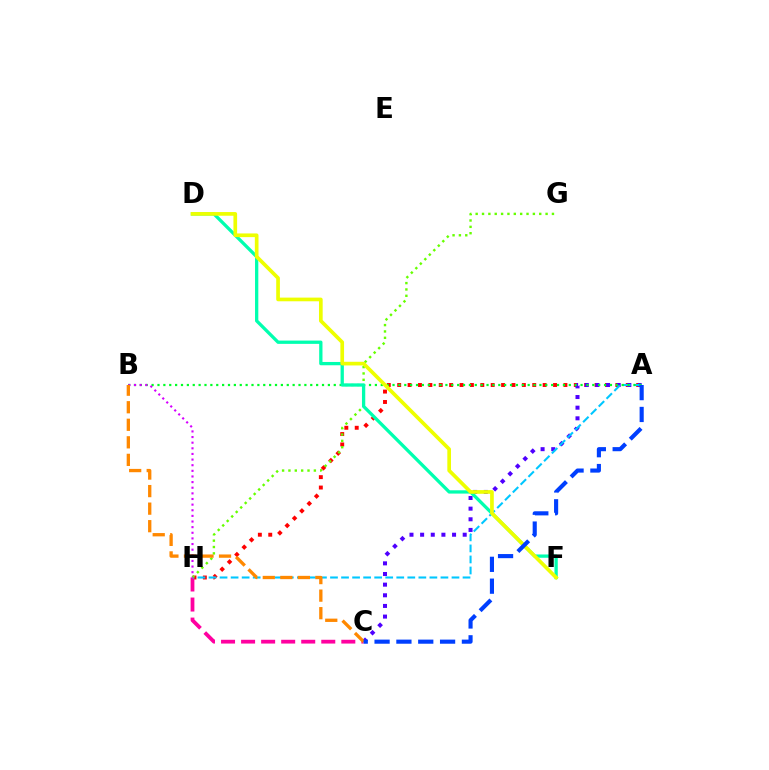{('A', 'H'): [{'color': '#ff0000', 'line_style': 'dotted', 'thickness': 2.82}, {'color': '#00c7ff', 'line_style': 'dashed', 'thickness': 1.5}], ('C', 'H'): [{'color': '#ff00a0', 'line_style': 'dashed', 'thickness': 2.72}], ('A', 'C'): [{'color': '#4f00ff', 'line_style': 'dotted', 'thickness': 2.89}, {'color': '#003fff', 'line_style': 'dashed', 'thickness': 2.97}], ('G', 'H'): [{'color': '#66ff00', 'line_style': 'dotted', 'thickness': 1.73}], ('A', 'B'): [{'color': '#00ff27', 'line_style': 'dotted', 'thickness': 1.6}], ('D', 'F'): [{'color': '#00ffaf', 'line_style': 'solid', 'thickness': 2.37}, {'color': '#eeff00', 'line_style': 'solid', 'thickness': 2.65}], ('B', 'H'): [{'color': '#d600ff', 'line_style': 'dotted', 'thickness': 1.53}], ('B', 'C'): [{'color': '#ff8800', 'line_style': 'dashed', 'thickness': 2.38}]}